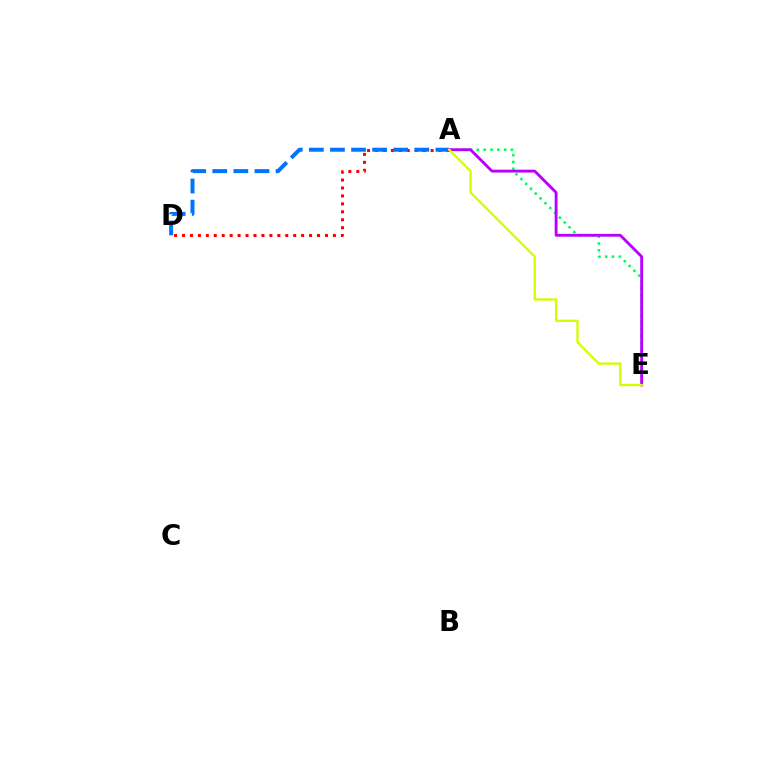{('A', 'E'): [{'color': '#00ff5c', 'line_style': 'dotted', 'thickness': 1.85}, {'color': '#b900ff', 'line_style': 'solid', 'thickness': 2.06}, {'color': '#d1ff00', 'line_style': 'solid', 'thickness': 1.67}], ('A', 'D'): [{'color': '#ff0000', 'line_style': 'dotted', 'thickness': 2.16}, {'color': '#0074ff', 'line_style': 'dashed', 'thickness': 2.87}]}